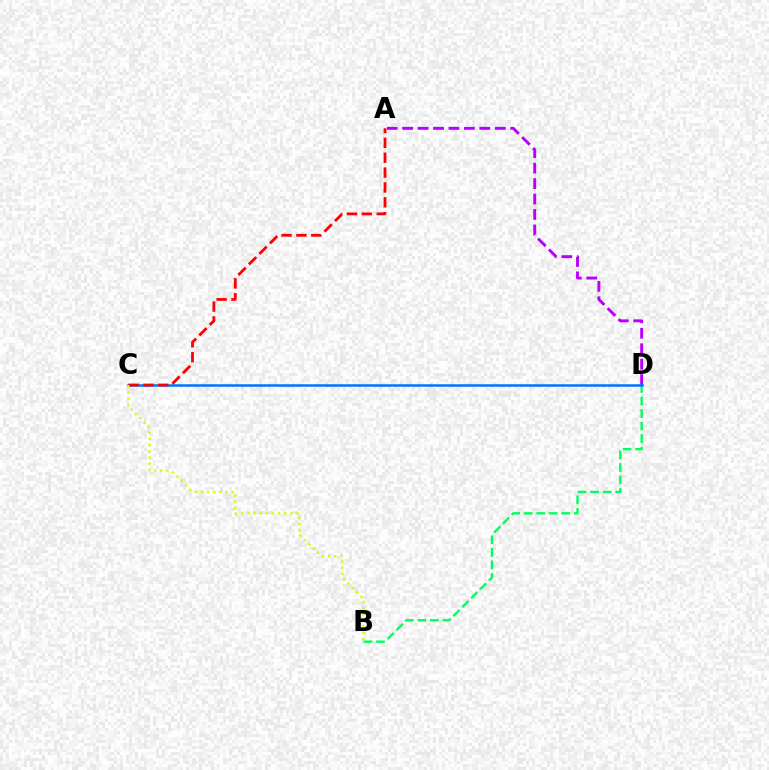{('A', 'D'): [{'color': '#b900ff', 'line_style': 'dashed', 'thickness': 2.1}], ('B', 'D'): [{'color': '#00ff5c', 'line_style': 'dashed', 'thickness': 1.7}], ('C', 'D'): [{'color': '#0074ff', 'line_style': 'solid', 'thickness': 1.81}], ('A', 'C'): [{'color': '#ff0000', 'line_style': 'dashed', 'thickness': 2.02}], ('B', 'C'): [{'color': '#d1ff00', 'line_style': 'dotted', 'thickness': 1.68}]}